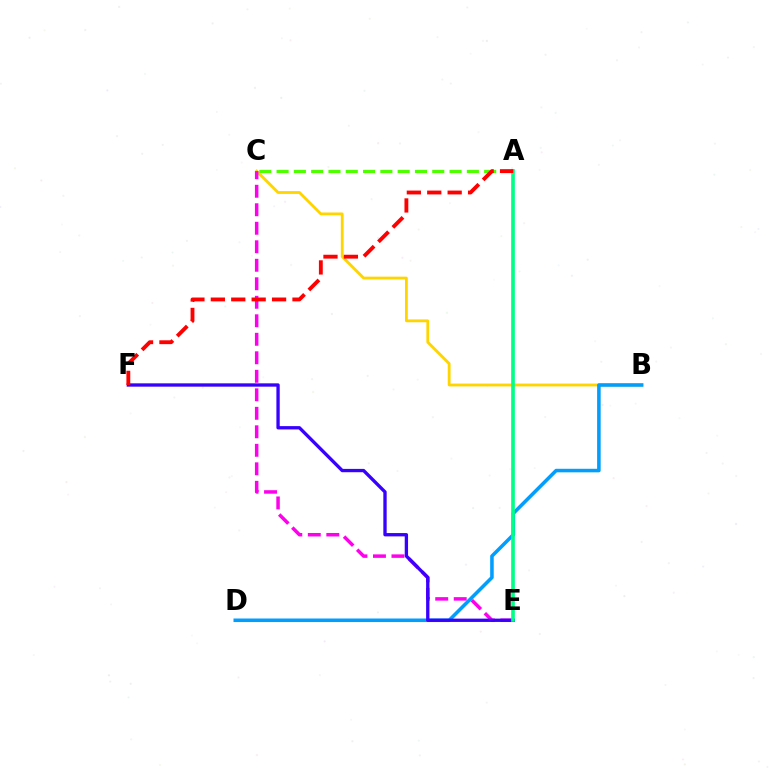{('B', 'C'): [{'color': '#ffd500', 'line_style': 'solid', 'thickness': 2.03}], ('C', 'E'): [{'color': '#ff00ed', 'line_style': 'dashed', 'thickness': 2.51}], ('B', 'D'): [{'color': '#009eff', 'line_style': 'solid', 'thickness': 2.55}], ('E', 'F'): [{'color': '#3700ff', 'line_style': 'solid', 'thickness': 2.39}], ('A', 'E'): [{'color': '#00ff86', 'line_style': 'solid', 'thickness': 2.63}], ('A', 'C'): [{'color': '#4fff00', 'line_style': 'dashed', 'thickness': 2.35}], ('A', 'F'): [{'color': '#ff0000', 'line_style': 'dashed', 'thickness': 2.77}]}